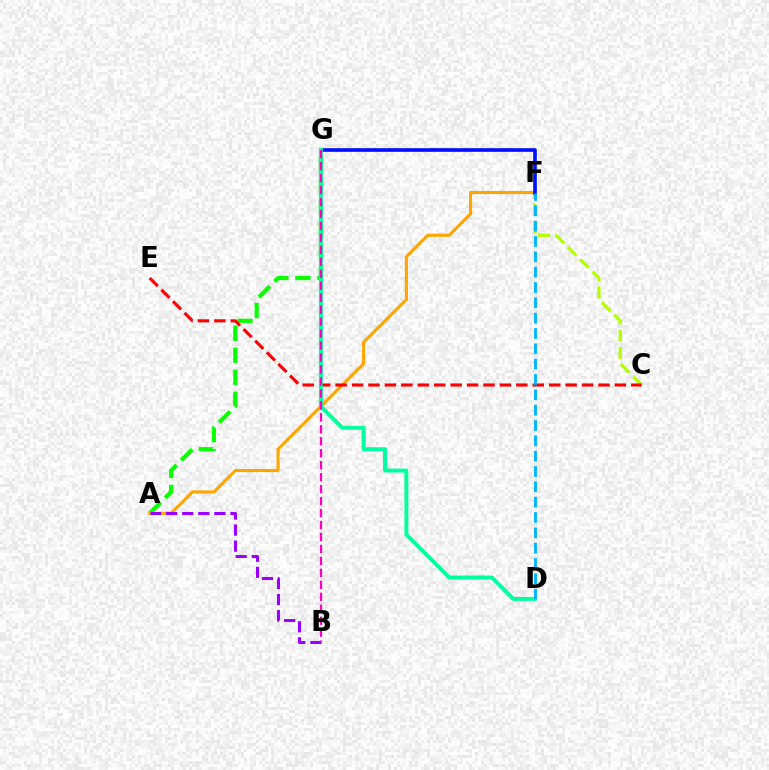{('A', 'G'): [{'color': '#08ff00', 'line_style': 'dashed', 'thickness': 2.99}], ('C', 'F'): [{'color': '#b3ff00', 'line_style': 'dashed', 'thickness': 2.36}], ('A', 'F'): [{'color': '#ffa500', 'line_style': 'solid', 'thickness': 2.22}], ('F', 'G'): [{'color': '#0010ff', 'line_style': 'solid', 'thickness': 2.63}], ('A', 'B'): [{'color': '#9b00ff', 'line_style': 'dashed', 'thickness': 2.18}], ('C', 'E'): [{'color': '#ff0000', 'line_style': 'dashed', 'thickness': 2.23}], ('D', 'G'): [{'color': '#00ff9d', 'line_style': 'solid', 'thickness': 2.82}], ('B', 'G'): [{'color': '#ff00bd', 'line_style': 'dashed', 'thickness': 1.63}], ('D', 'F'): [{'color': '#00b5ff', 'line_style': 'dashed', 'thickness': 2.08}]}